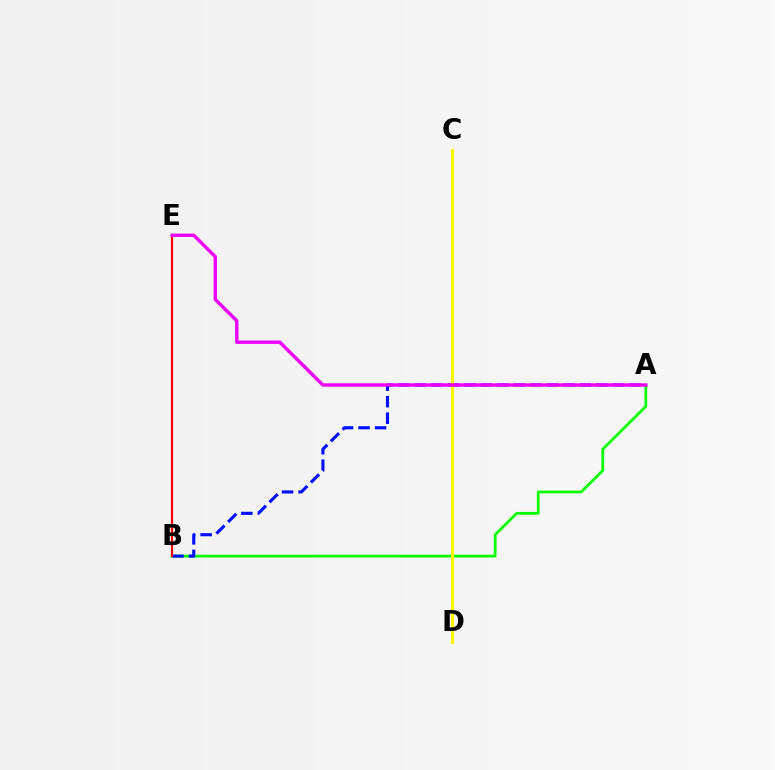{('A', 'B'): [{'color': '#08ff00', 'line_style': 'solid', 'thickness': 1.98}, {'color': '#0010ff', 'line_style': 'dashed', 'thickness': 2.24}], ('C', 'D'): [{'color': '#00fff6', 'line_style': 'dotted', 'thickness': 1.91}, {'color': '#fcf500', 'line_style': 'solid', 'thickness': 2.26}], ('B', 'E'): [{'color': '#ff0000', 'line_style': 'solid', 'thickness': 1.57}], ('A', 'E'): [{'color': '#ee00ff', 'line_style': 'solid', 'thickness': 2.44}]}